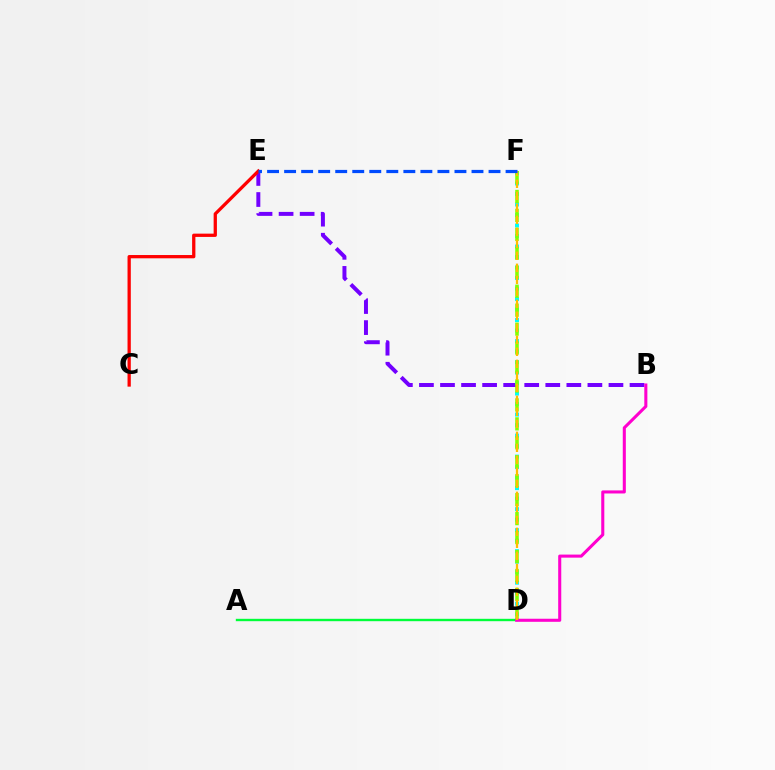{('B', 'E'): [{'color': '#7200ff', 'line_style': 'dashed', 'thickness': 2.86}], ('A', 'D'): [{'color': '#00ff39', 'line_style': 'solid', 'thickness': 1.71}], ('C', 'E'): [{'color': '#ff0000', 'line_style': 'solid', 'thickness': 2.36}], ('D', 'F'): [{'color': '#00fff6', 'line_style': 'dotted', 'thickness': 2.85}, {'color': '#84ff00', 'line_style': 'dashed', 'thickness': 2.57}, {'color': '#ffbd00', 'line_style': 'dashed', 'thickness': 1.63}], ('B', 'D'): [{'color': '#ff00cf', 'line_style': 'solid', 'thickness': 2.21}], ('E', 'F'): [{'color': '#004bff', 'line_style': 'dashed', 'thickness': 2.31}]}